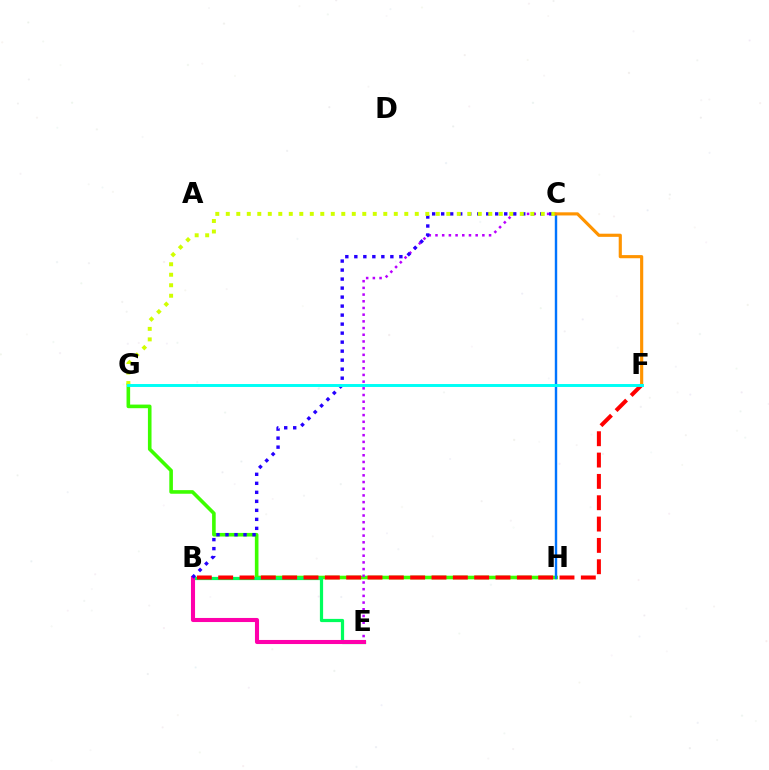{('G', 'H'): [{'color': '#3dff00', 'line_style': 'solid', 'thickness': 2.6}], ('B', 'E'): [{'color': '#00ff5c', 'line_style': 'solid', 'thickness': 2.31}, {'color': '#ff00ac', 'line_style': 'solid', 'thickness': 2.94}], ('B', 'F'): [{'color': '#ff0000', 'line_style': 'dashed', 'thickness': 2.9}], ('C', 'H'): [{'color': '#0074ff', 'line_style': 'solid', 'thickness': 1.74}], ('C', 'E'): [{'color': '#b900ff', 'line_style': 'dotted', 'thickness': 1.82}], ('B', 'C'): [{'color': '#2500ff', 'line_style': 'dotted', 'thickness': 2.45}], ('C', 'G'): [{'color': '#d1ff00', 'line_style': 'dotted', 'thickness': 2.85}], ('C', 'F'): [{'color': '#ff9400', 'line_style': 'solid', 'thickness': 2.27}], ('F', 'G'): [{'color': '#00fff6', 'line_style': 'solid', 'thickness': 2.12}]}